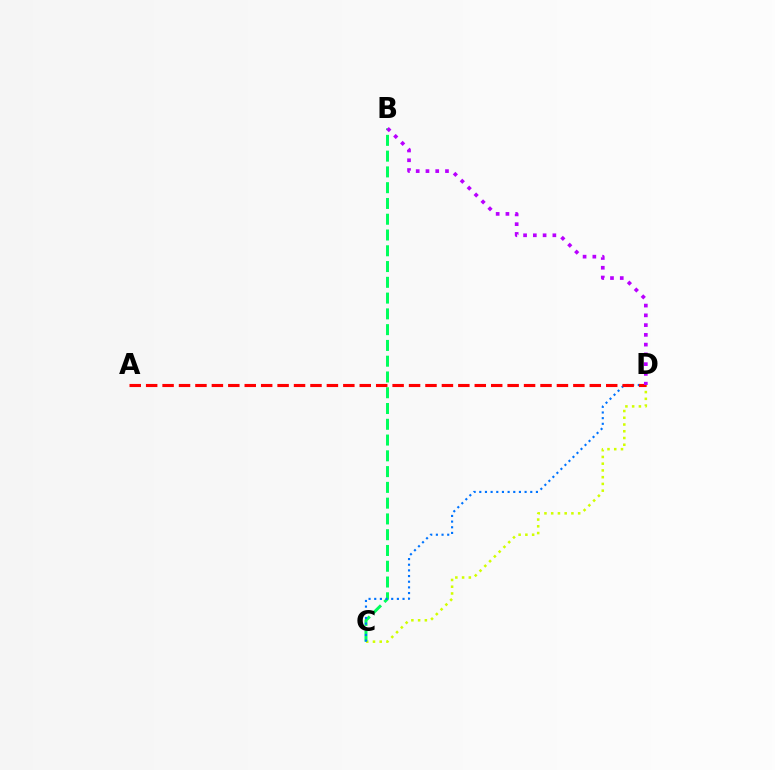{('C', 'D'): [{'color': '#d1ff00', 'line_style': 'dotted', 'thickness': 1.83}, {'color': '#0074ff', 'line_style': 'dotted', 'thickness': 1.54}], ('B', 'C'): [{'color': '#00ff5c', 'line_style': 'dashed', 'thickness': 2.14}], ('A', 'D'): [{'color': '#ff0000', 'line_style': 'dashed', 'thickness': 2.23}], ('B', 'D'): [{'color': '#b900ff', 'line_style': 'dotted', 'thickness': 2.65}]}